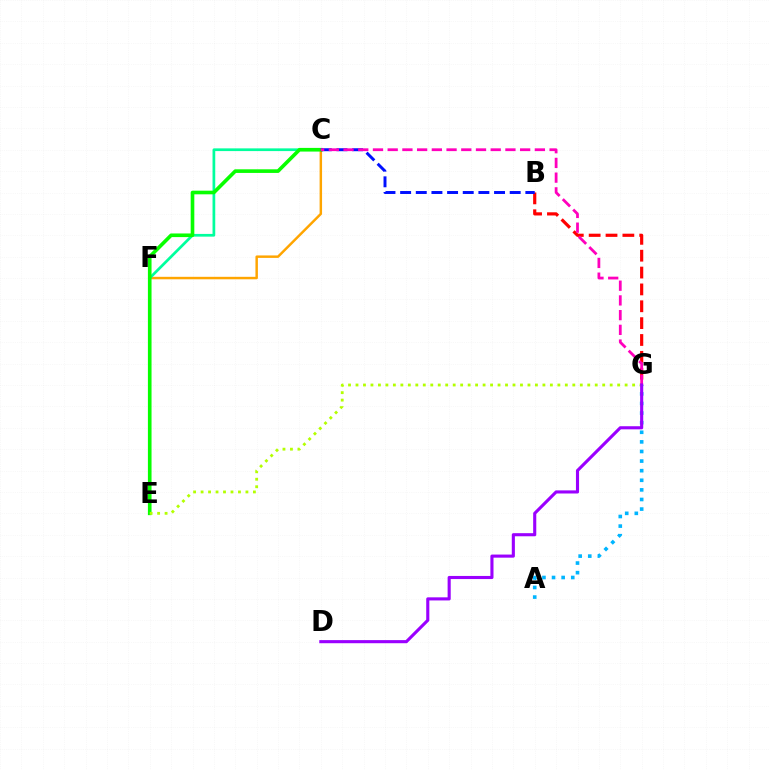{('B', 'G'): [{'color': '#ff0000', 'line_style': 'dashed', 'thickness': 2.29}], ('C', 'F'): [{'color': '#ffa500', 'line_style': 'solid', 'thickness': 1.78}, {'color': '#00ff9d', 'line_style': 'solid', 'thickness': 1.96}], ('A', 'G'): [{'color': '#00b5ff', 'line_style': 'dotted', 'thickness': 2.61}], ('C', 'E'): [{'color': '#08ff00', 'line_style': 'solid', 'thickness': 2.61}], ('B', 'C'): [{'color': '#0010ff', 'line_style': 'dashed', 'thickness': 2.13}], ('E', 'G'): [{'color': '#b3ff00', 'line_style': 'dotted', 'thickness': 2.03}], ('C', 'G'): [{'color': '#ff00bd', 'line_style': 'dashed', 'thickness': 2.0}], ('D', 'G'): [{'color': '#9b00ff', 'line_style': 'solid', 'thickness': 2.24}]}